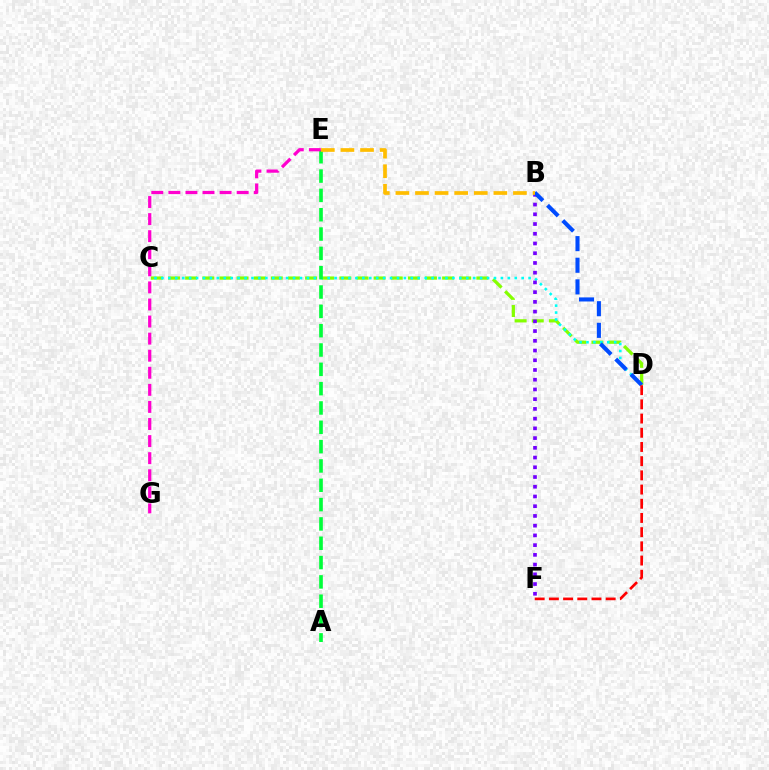{('C', 'D'): [{'color': '#84ff00', 'line_style': 'dashed', 'thickness': 2.33}, {'color': '#00fff6', 'line_style': 'dotted', 'thickness': 1.88}], ('B', 'F'): [{'color': '#7200ff', 'line_style': 'dotted', 'thickness': 2.64}], ('B', 'D'): [{'color': '#004bff', 'line_style': 'dashed', 'thickness': 2.94}], ('A', 'E'): [{'color': '#00ff39', 'line_style': 'dashed', 'thickness': 2.63}], ('E', 'G'): [{'color': '#ff00cf', 'line_style': 'dashed', 'thickness': 2.32}], ('B', 'E'): [{'color': '#ffbd00', 'line_style': 'dashed', 'thickness': 2.66}], ('D', 'F'): [{'color': '#ff0000', 'line_style': 'dashed', 'thickness': 1.93}]}